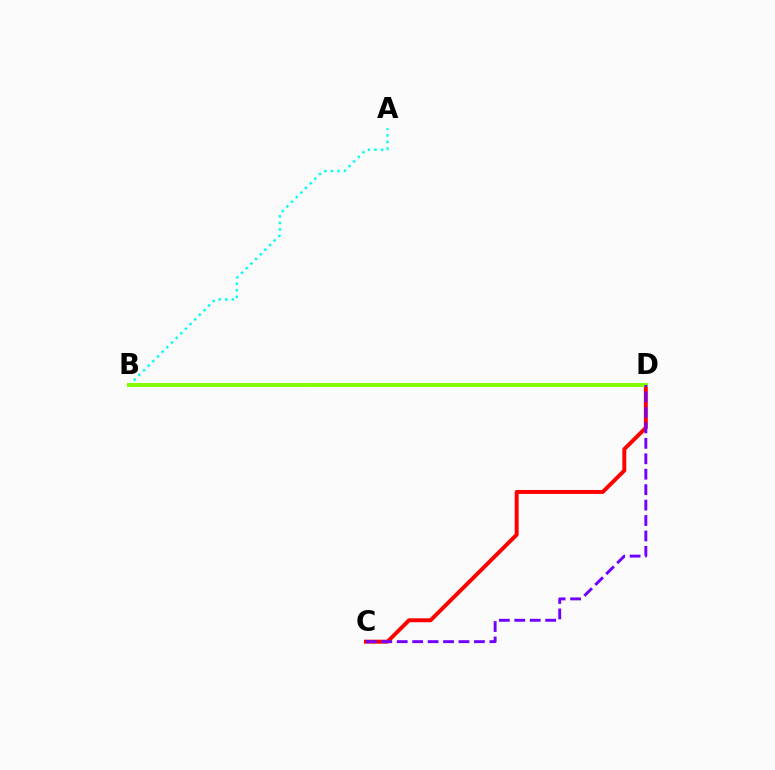{('C', 'D'): [{'color': '#ff0000', 'line_style': 'solid', 'thickness': 2.84}, {'color': '#7200ff', 'line_style': 'dashed', 'thickness': 2.1}], ('A', 'B'): [{'color': '#00fff6', 'line_style': 'dotted', 'thickness': 1.78}], ('B', 'D'): [{'color': '#84ff00', 'line_style': 'solid', 'thickness': 2.87}]}